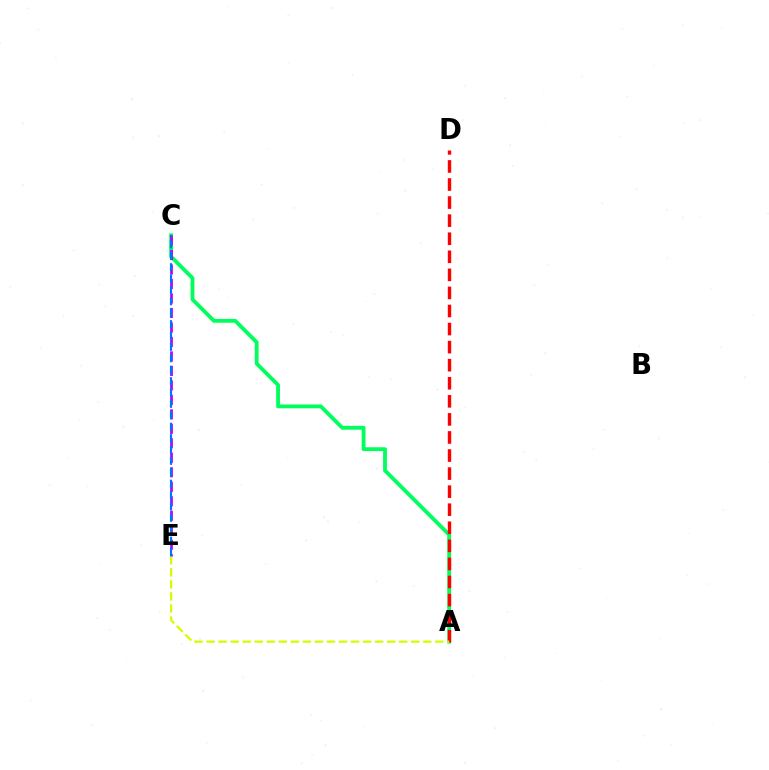{('A', 'C'): [{'color': '#00ff5c', 'line_style': 'solid', 'thickness': 2.75}], ('A', 'D'): [{'color': '#ff0000', 'line_style': 'dashed', 'thickness': 2.45}], ('A', 'E'): [{'color': '#d1ff00', 'line_style': 'dashed', 'thickness': 1.64}], ('C', 'E'): [{'color': '#b900ff', 'line_style': 'dashed', 'thickness': 1.97}, {'color': '#0074ff', 'line_style': 'dashed', 'thickness': 1.55}]}